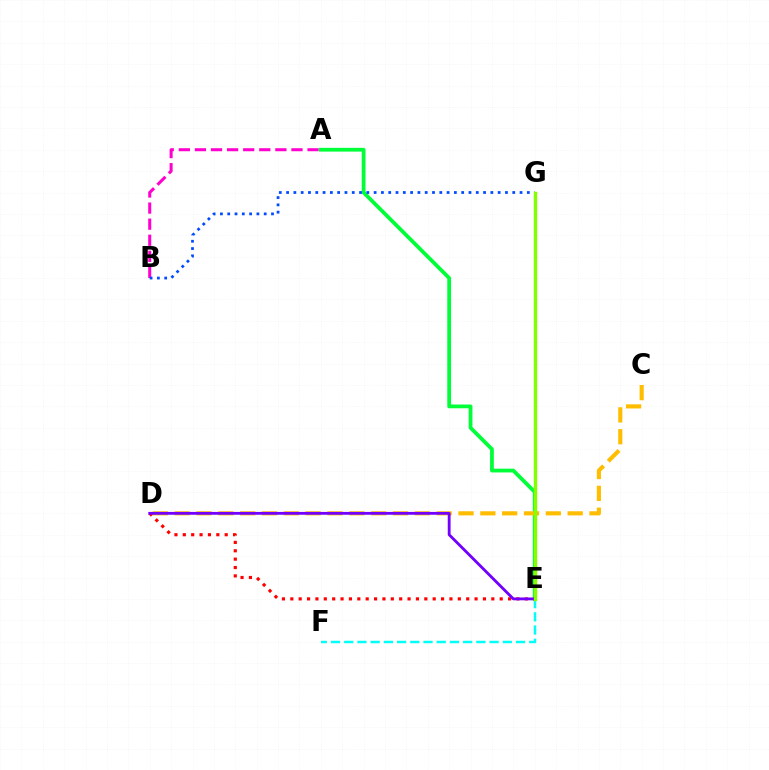{('A', 'E'): [{'color': '#00ff39', 'line_style': 'solid', 'thickness': 2.72}], ('C', 'D'): [{'color': '#ffbd00', 'line_style': 'dashed', 'thickness': 2.97}], ('D', 'E'): [{'color': '#ff0000', 'line_style': 'dotted', 'thickness': 2.28}, {'color': '#7200ff', 'line_style': 'solid', 'thickness': 2.03}], ('E', 'F'): [{'color': '#00fff6', 'line_style': 'dashed', 'thickness': 1.8}], ('A', 'B'): [{'color': '#ff00cf', 'line_style': 'dashed', 'thickness': 2.19}], ('B', 'G'): [{'color': '#004bff', 'line_style': 'dotted', 'thickness': 1.98}], ('E', 'G'): [{'color': '#84ff00', 'line_style': 'solid', 'thickness': 2.47}]}